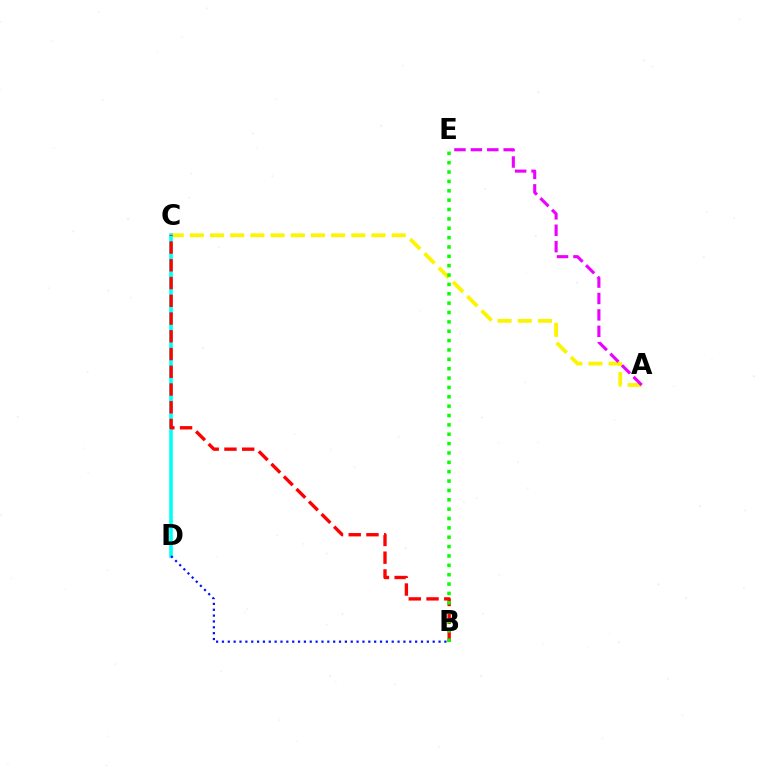{('A', 'C'): [{'color': '#fcf500', 'line_style': 'dashed', 'thickness': 2.74}], ('A', 'E'): [{'color': '#ee00ff', 'line_style': 'dashed', 'thickness': 2.23}], ('C', 'D'): [{'color': '#00fff6', 'line_style': 'solid', 'thickness': 2.58}], ('B', 'C'): [{'color': '#ff0000', 'line_style': 'dashed', 'thickness': 2.41}], ('B', 'D'): [{'color': '#0010ff', 'line_style': 'dotted', 'thickness': 1.59}], ('B', 'E'): [{'color': '#08ff00', 'line_style': 'dotted', 'thickness': 2.54}]}